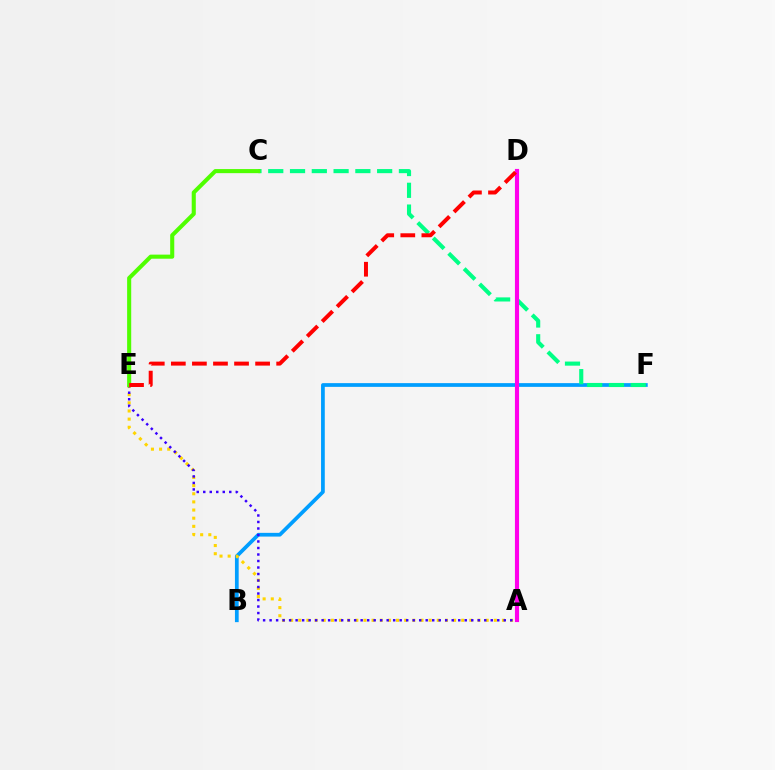{('B', 'F'): [{'color': '#009eff', 'line_style': 'solid', 'thickness': 2.69}], ('A', 'E'): [{'color': '#ffd500', 'line_style': 'dotted', 'thickness': 2.21}, {'color': '#3700ff', 'line_style': 'dotted', 'thickness': 1.77}], ('C', 'F'): [{'color': '#00ff86', 'line_style': 'dashed', 'thickness': 2.96}], ('A', 'D'): [{'color': '#ff00ed', 'line_style': 'solid', 'thickness': 2.98}], ('C', 'E'): [{'color': '#4fff00', 'line_style': 'solid', 'thickness': 2.94}], ('D', 'E'): [{'color': '#ff0000', 'line_style': 'dashed', 'thickness': 2.86}]}